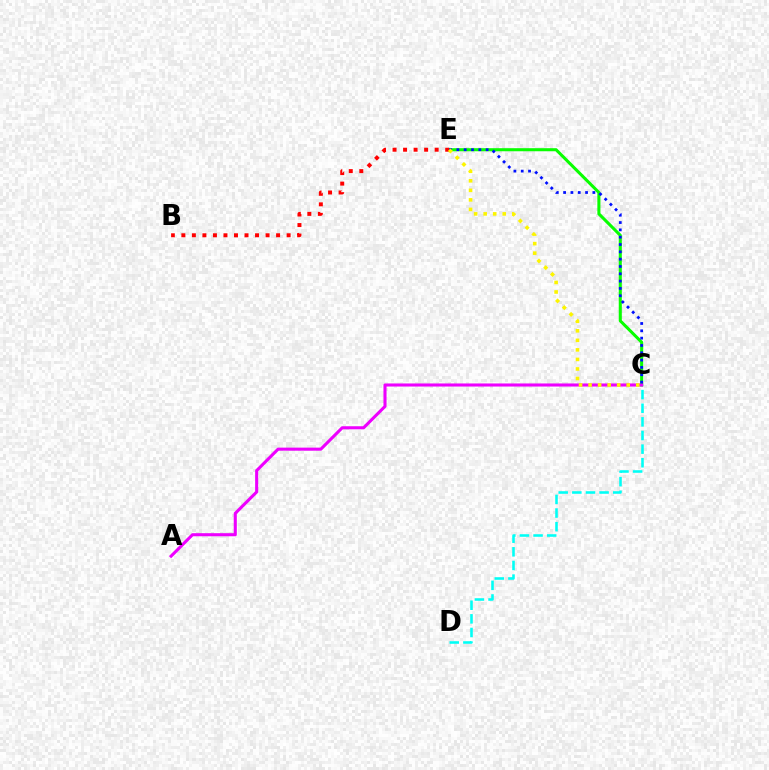{('C', 'D'): [{'color': '#00fff6', 'line_style': 'dashed', 'thickness': 1.85}], ('C', 'E'): [{'color': '#08ff00', 'line_style': 'solid', 'thickness': 2.21}, {'color': '#0010ff', 'line_style': 'dotted', 'thickness': 1.99}, {'color': '#fcf500', 'line_style': 'dotted', 'thickness': 2.59}], ('A', 'C'): [{'color': '#ee00ff', 'line_style': 'solid', 'thickness': 2.21}], ('B', 'E'): [{'color': '#ff0000', 'line_style': 'dotted', 'thickness': 2.86}]}